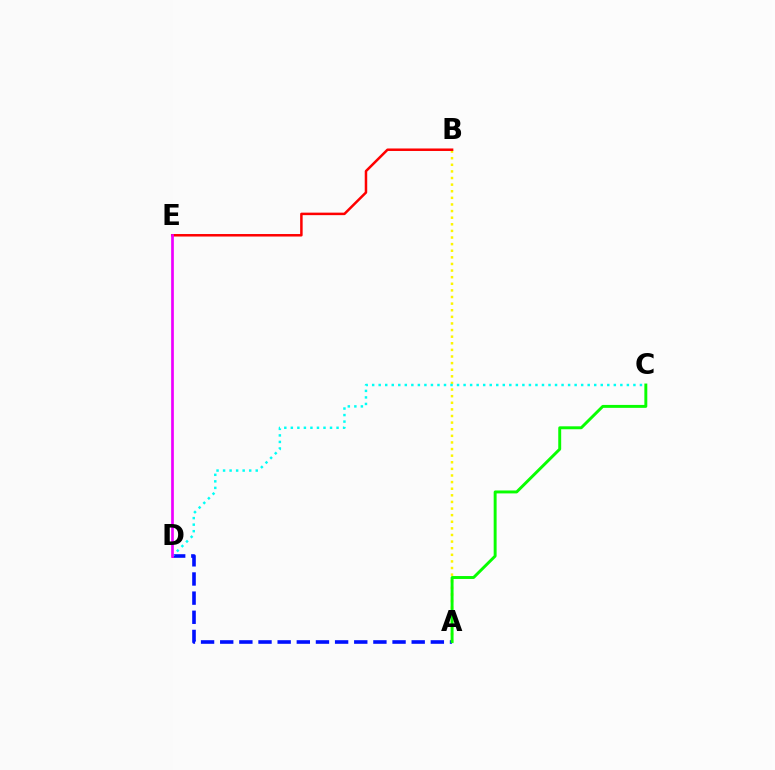{('A', 'B'): [{'color': '#fcf500', 'line_style': 'dotted', 'thickness': 1.8}], ('A', 'D'): [{'color': '#0010ff', 'line_style': 'dashed', 'thickness': 2.6}], ('C', 'D'): [{'color': '#00fff6', 'line_style': 'dotted', 'thickness': 1.77}], ('A', 'C'): [{'color': '#08ff00', 'line_style': 'solid', 'thickness': 2.11}], ('B', 'E'): [{'color': '#ff0000', 'line_style': 'solid', 'thickness': 1.8}], ('D', 'E'): [{'color': '#ee00ff', 'line_style': 'solid', 'thickness': 1.94}]}